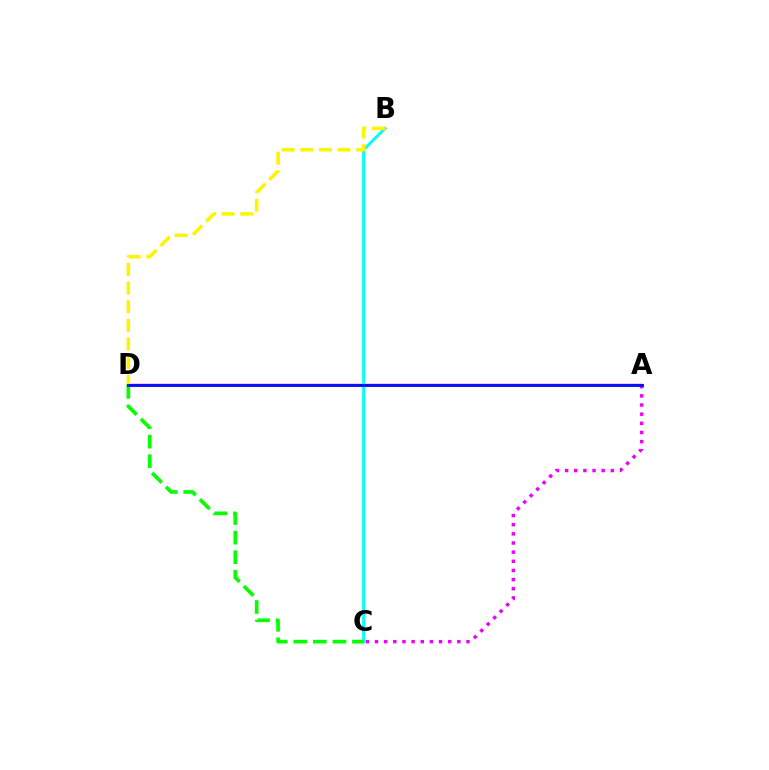{('A', 'D'): [{'color': '#ff0000', 'line_style': 'solid', 'thickness': 1.71}, {'color': '#0010ff', 'line_style': 'solid', 'thickness': 2.06}], ('A', 'C'): [{'color': '#ee00ff', 'line_style': 'dotted', 'thickness': 2.49}], ('B', 'C'): [{'color': '#00fff6', 'line_style': 'solid', 'thickness': 2.09}], ('B', 'D'): [{'color': '#fcf500', 'line_style': 'dashed', 'thickness': 2.53}], ('C', 'D'): [{'color': '#08ff00', 'line_style': 'dashed', 'thickness': 2.66}]}